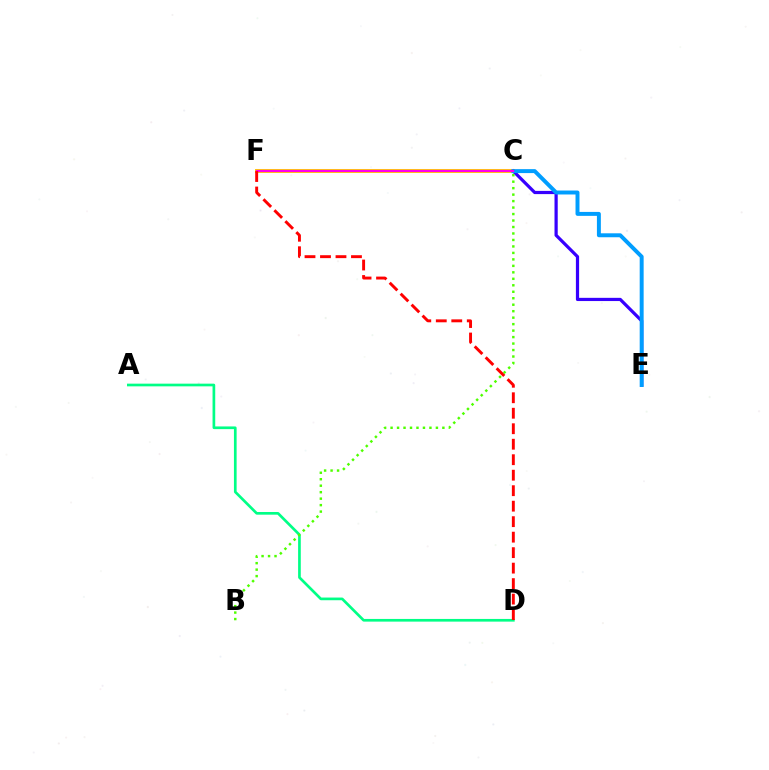{('C', 'F'): [{'color': '#ffd500', 'line_style': 'solid', 'thickness': 2.89}, {'color': '#ff00ed', 'line_style': 'solid', 'thickness': 1.62}], ('C', 'E'): [{'color': '#3700ff', 'line_style': 'solid', 'thickness': 2.31}, {'color': '#009eff', 'line_style': 'solid', 'thickness': 2.85}], ('A', 'D'): [{'color': '#00ff86', 'line_style': 'solid', 'thickness': 1.93}], ('D', 'F'): [{'color': '#ff0000', 'line_style': 'dashed', 'thickness': 2.1}], ('B', 'C'): [{'color': '#4fff00', 'line_style': 'dotted', 'thickness': 1.76}]}